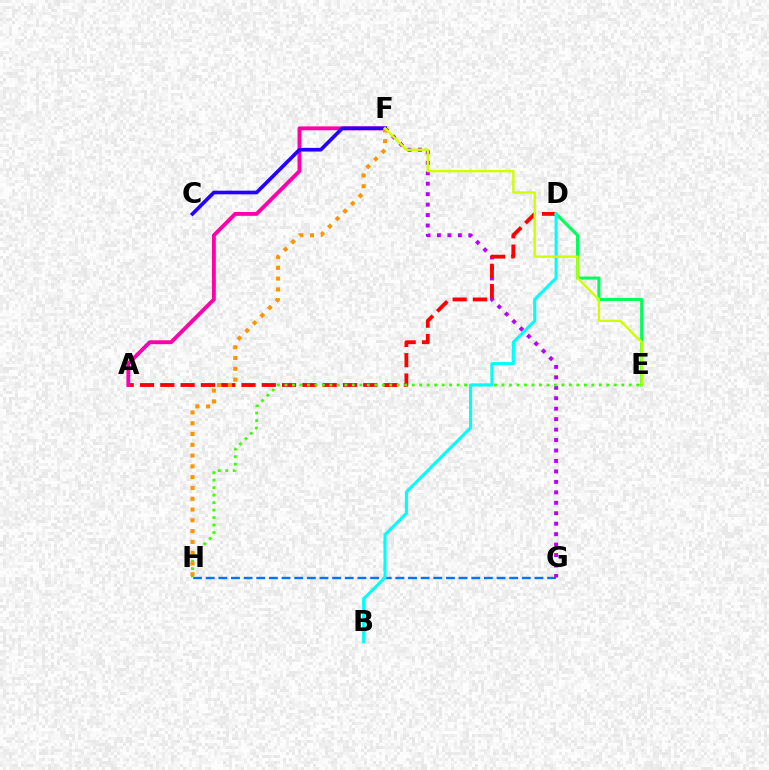{('G', 'H'): [{'color': '#0074ff', 'line_style': 'dashed', 'thickness': 1.72}], ('F', 'G'): [{'color': '#b900ff', 'line_style': 'dotted', 'thickness': 2.84}], ('A', 'D'): [{'color': '#ff0000', 'line_style': 'dashed', 'thickness': 2.76}], ('D', 'E'): [{'color': '#00ff5c', 'line_style': 'solid', 'thickness': 2.22}], ('A', 'F'): [{'color': '#ff00ac', 'line_style': 'solid', 'thickness': 2.78}], ('E', 'H'): [{'color': '#3dff00', 'line_style': 'dotted', 'thickness': 2.03}], ('C', 'F'): [{'color': '#2500ff', 'line_style': 'solid', 'thickness': 2.63}], ('F', 'H'): [{'color': '#ff9400', 'line_style': 'dotted', 'thickness': 2.93}], ('B', 'D'): [{'color': '#00fff6', 'line_style': 'solid', 'thickness': 2.21}], ('E', 'F'): [{'color': '#d1ff00', 'line_style': 'solid', 'thickness': 1.73}]}